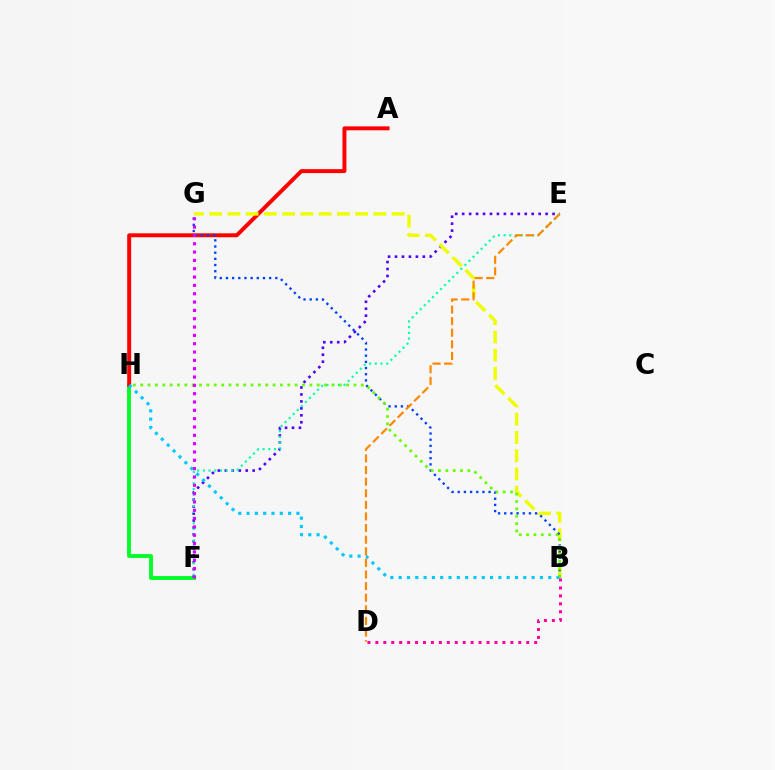{('F', 'H'): [{'color': '#00ff27', 'line_style': 'solid', 'thickness': 2.8}], ('B', 'D'): [{'color': '#ff00a0', 'line_style': 'dotted', 'thickness': 2.16}], ('A', 'H'): [{'color': '#ff0000', 'line_style': 'solid', 'thickness': 2.83}], ('E', 'F'): [{'color': '#4f00ff', 'line_style': 'dotted', 'thickness': 1.89}, {'color': '#00ffaf', 'line_style': 'dotted', 'thickness': 1.55}], ('B', 'G'): [{'color': '#eeff00', 'line_style': 'dashed', 'thickness': 2.48}, {'color': '#003fff', 'line_style': 'dotted', 'thickness': 1.68}], ('B', 'H'): [{'color': '#00c7ff', 'line_style': 'dotted', 'thickness': 2.26}, {'color': '#66ff00', 'line_style': 'dotted', 'thickness': 2.0}], ('D', 'E'): [{'color': '#ff8800', 'line_style': 'dashed', 'thickness': 1.58}], ('F', 'G'): [{'color': '#d600ff', 'line_style': 'dotted', 'thickness': 2.26}]}